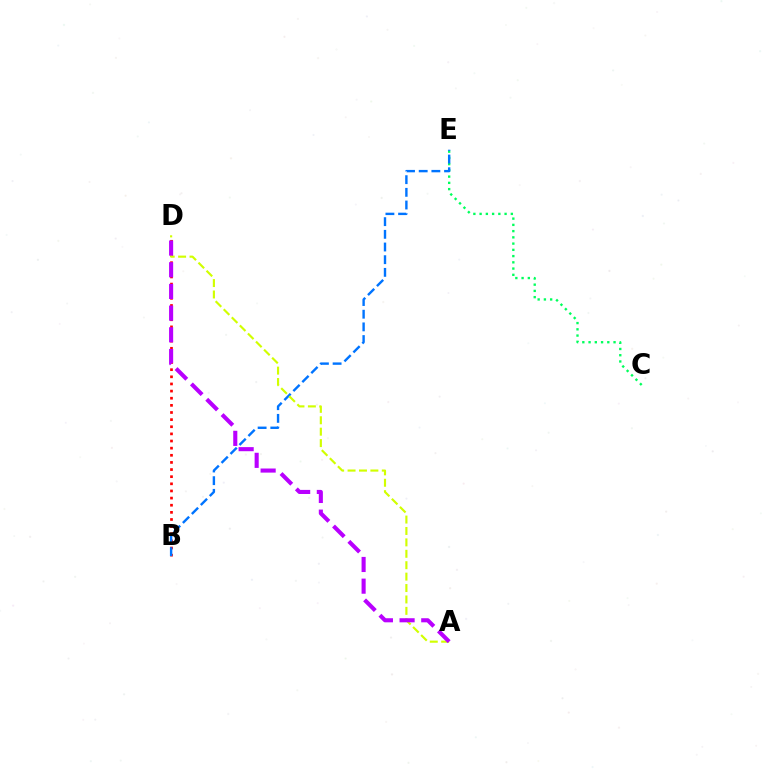{('C', 'E'): [{'color': '#00ff5c', 'line_style': 'dotted', 'thickness': 1.7}], ('B', 'D'): [{'color': '#ff0000', 'line_style': 'dotted', 'thickness': 1.94}], ('B', 'E'): [{'color': '#0074ff', 'line_style': 'dashed', 'thickness': 1.72}], ('A', 'D'): [{'color': '#d1ff00', 'line_style': 'dashed', 'thickness': 1.55}, {'color': '#b900ff', 'line_style': 'dashed', 'thickness': 2.95}]}